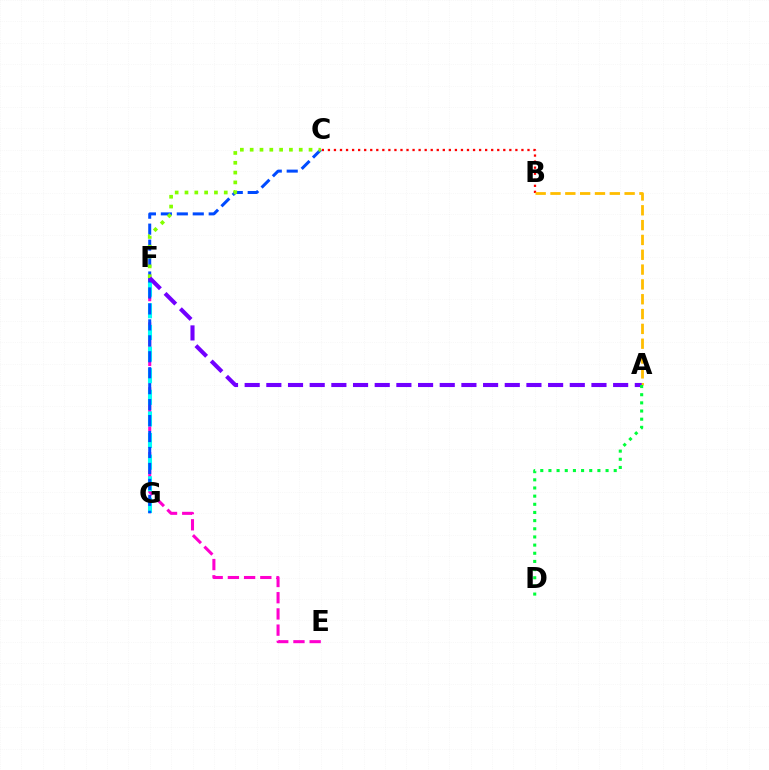{('B', 'C'): [{'color': '#ff0000', 'line_style': 'dotted', 'thickness': 1.64}], ('E', 'F'): [{'color': '#ff00cf', 'line_style': 'dashed', 'thickness': 2.2}], ('F', 'G'): [{'color': '#00fff6', 'line_style': 'dashed', 'thickness': 2.94}], ('A', 'B'): [{'color': '#ffbd00', 'line_style': 'dashed', 'thickness': 2.01}], ('C', 'G'): [{'color': '#004bff', 'line_style': 'dashed', 'thickness': 2.17}], ('C', 'F'): [{'color': '#84ff00', 'line_style': 'dotted', 'thickness': 2.67}], ('A', 'F'): [{'color': '#7200ff', 'line_style': 'dashed', 'thickness': 2.94}], ('A', 'D'): [{'color': '#00ff39', 'line_style': 'dotted', 'thickness': 2.22}]}